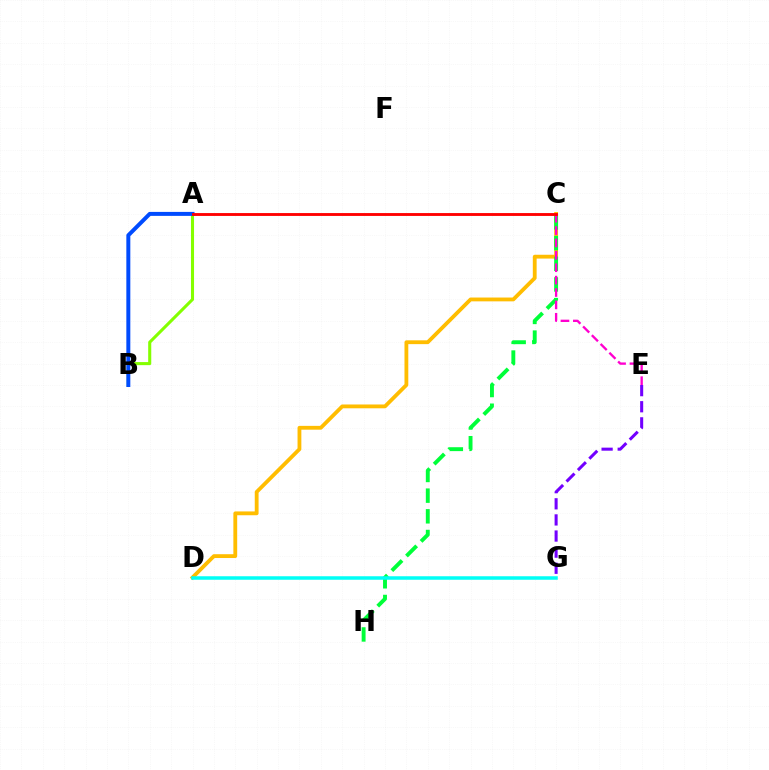{('C', 'D'): [{'color': '#ffbd00', 'line_style': 'solid', 'thickness': 2.75}], ('C', 'H'): [{'color': '#00ff39', 'line_style': 'dashed', 'thickness': 2.81}], ('D', 'G'): [{'color': '#00fff6', 'line_style': 'solid', 'thickness': 2.52}], ('A', 'B'): [{'color': '#84ff00', 'line_style': 'solid', 'thickness': 2.21}, {'color': '#004bff', 'line_style': 'solid', 'thickness': 2.86}], ('E', 'G'): [{'color': '#7200ff', 'line_style': 'dashed', 'thickness': 2.19}], ('C', 'E'): [{'color': '#ff00cf', 'line_style': 'dashed', 'thickness': 1.68}], ('A', 'C'): [{'color': '#ff0000', 'line_style': 'solid', 'thickness': 2.06}]}